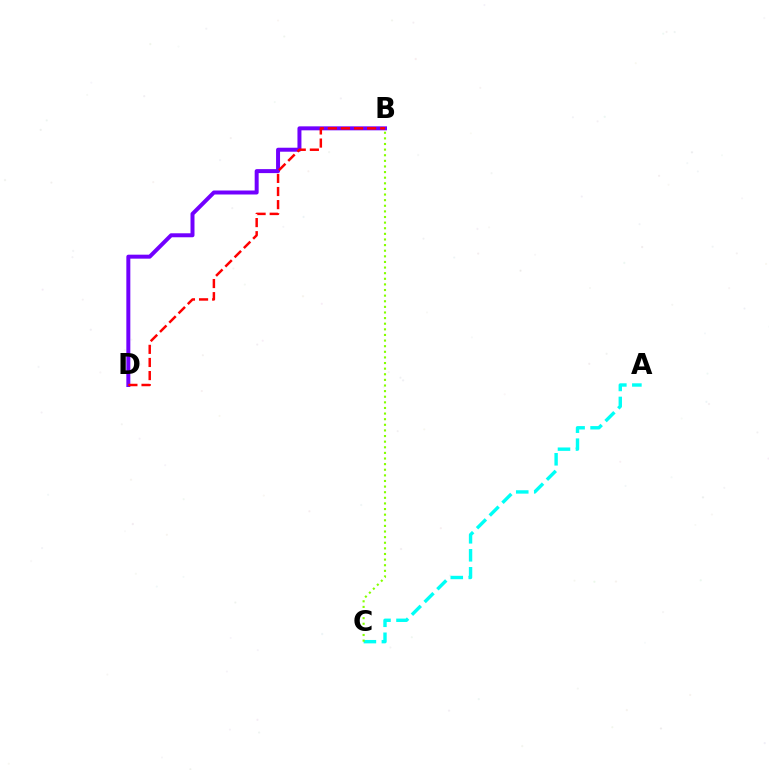{('A', 'C'): [{'color': '#00fff6', 'line_style': 'dashed', 'thickness': 2.44}], ('B', 'D'): [{'color': '#7200ff', 'line_style': 'solid', 'thickness': 2.87}, {'color': '#ff0000', 'line_style': 'dashed', 'thickness': 1.78}], ('B', 'C'): [{'color': '#84ff00', 'line_style': 'dotted', 'thickness': 1.53}]}